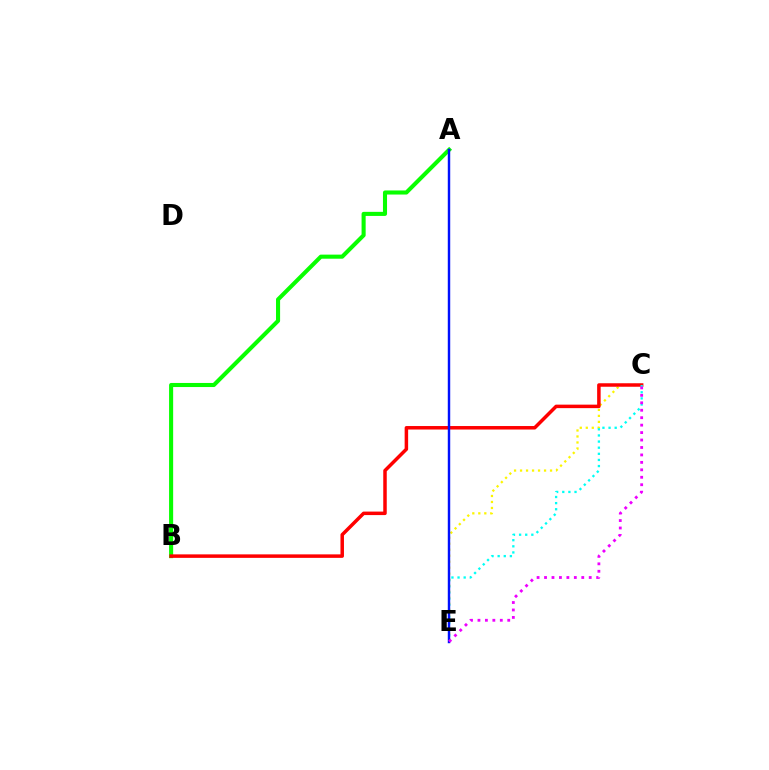{('A', 'B'): [{'color': '#08ff00', 'line_style': 'solid', 'thickness': 2.94}], ('C', 'E'): [{'color': '#fcf500', 'line_style': 'dotted', 'thickness': 1.63}, {'color': '#00fff6', 'line_style': 'dotted', 'thickness': 1.66}, {'color': '#ee00ff', 'line_style': 'dotted', 'thickness': 2.02}], ('B', 'C'): [{'color': '#ff0000', 'line_style': 'solid', 'thickness': 2.52}], ('A', 'E'): [{'color': '#0010ff', 'line_style': 'solid', 'thickness': 1.75}]}